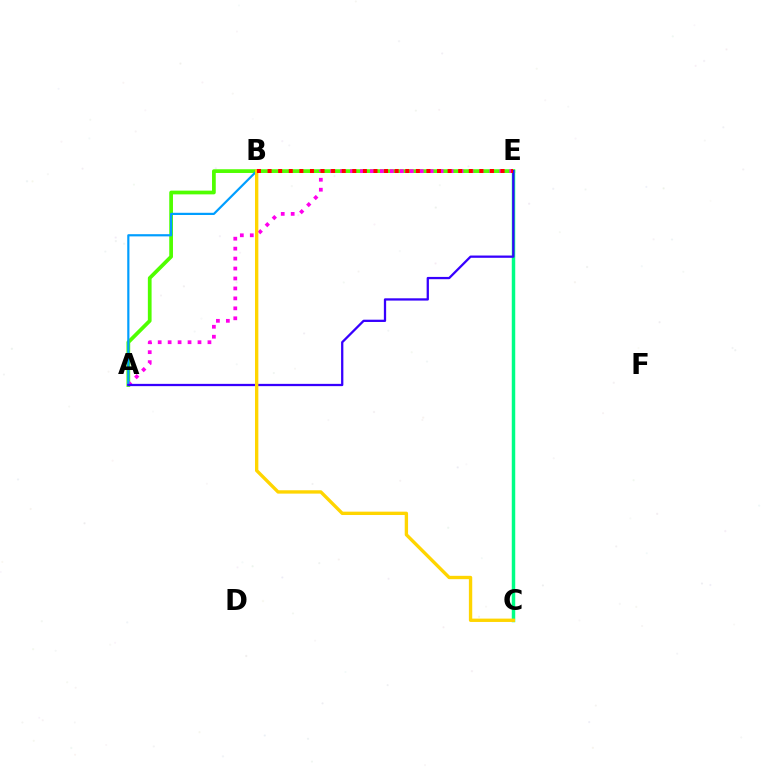{('A', 'E'): [{'color': '#4fff00', 'line_style': 'solid', 'thickness': 2.69}, {'color': '#ff00ed', 'line_style': 'dotted', 'thickness': 2.7}, {'color': '#3700ff', 'line_style': 'solid', 'thickness': 1.64}], ('A', 'B'): [{'color': '#009eff', 'line_style': 'solid', 'thickness': 1.58}], ('C', 'E'): [{'color': '#00ff86', 'line_style': 'solid', 'thickness': 2.49}], ('B', 'C'): [{'color': '#ffd500', 'line_style': 'solid', 'thickness': 2.41}], ('B', 'E'): [{'color': '#ff0000', 'line_style': 'dotted', 'thickness': 2.88}]}